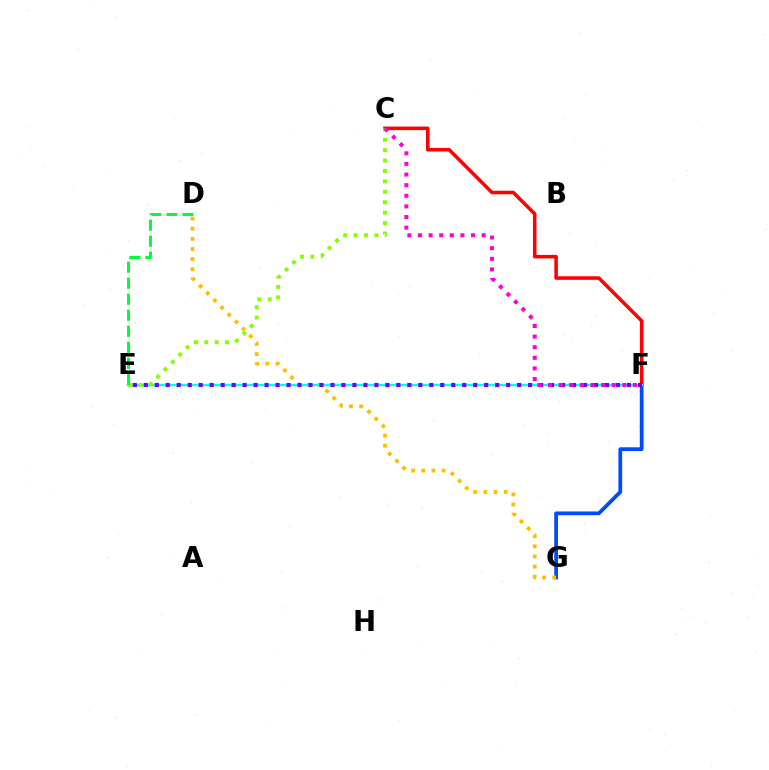{('F', 'G'): [{'color': '#004bff', 'line_style': 'solid', 'thickness': 2.71}], ('D', 'G'): [{'color': '#ffbd00', 'line_style': 'dotted', 'thickness': 2.75}], ('C', 'F'): [{'color': '#ff0000', 'line_style': 'solid', 'thickness': 2.55}, {'color': '#ff00cf', 'line_style': 'dotted', 'thickness': 2.88}], ('E', 'F'): [{'color': '#00fff6', 'line_style': 'solid', 'thickness': 1.7}, {'color': '#7200ff', 'line_style': 'dotted', 'thickness': 2.98}], ('C', 'E'): [{'color': '#84ff00', 'line_style': 'dotted', 'thickness': 2.83}], ('D', 'E'): [{'color': '#00ff39', 'line_style': 'dashed', 'thickness': 2.18}]}